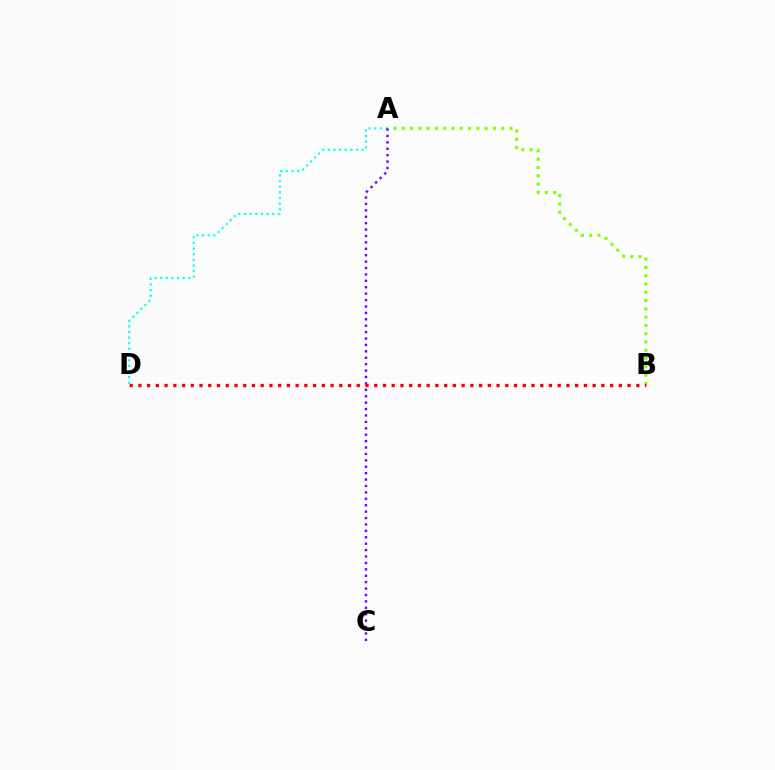{('A', 'B'): [{'color': '#84ff00', 'line_style': 'dotted', 'thickness': 2.25}], ('A', 'D'): [{'color': '#00fff6', 'line_style': 'dotted', 'thickness': 1.53}], ('A', 'C'): [{'color': '#7200ff', 'line_style': 'dotted', 'thickness': 1.74}], ('B', 'D'): [{'color': '#ff0000', 'line_style': 'dotted', 'thickness': 2.37}]}